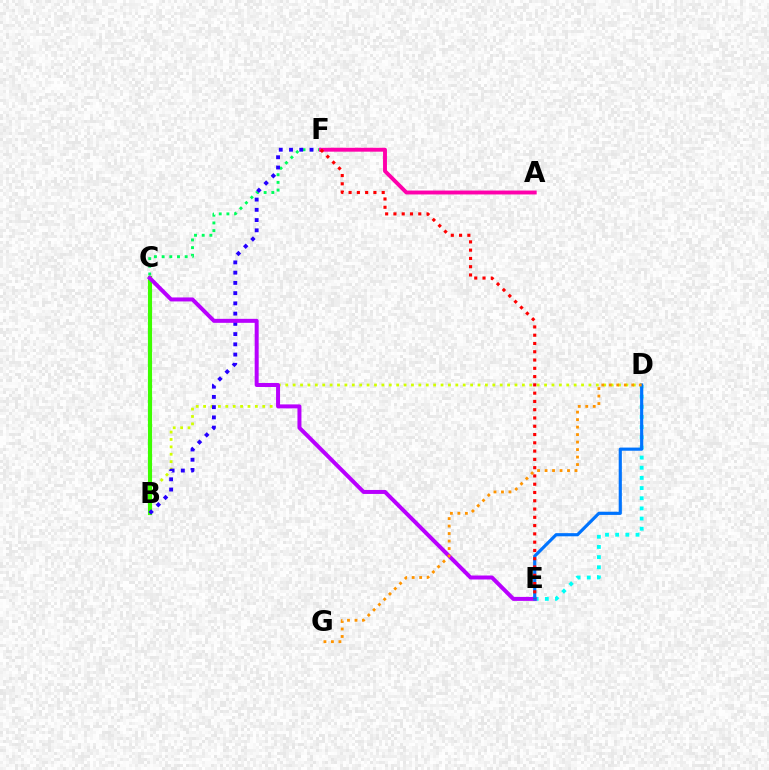{('B', 'D'): [{'color': '#d1ff00', 'line_style': 'dotted', 'thickness': 2.01}], ('D', 'E'): [{'color': '#00fff6', 'line_style': 'dotted', 'thickness': 2.76}, {'color': '#0074ff', 'line_style': 'solid', 'thickness': 2.27}], ('B', 'F'): [{'color': '#00ff5c', 'line_style': 'dotted', 'thickness': 2.09}, {'color': '#2500ff', 'line_style': 'dotted', 'thickness': 2.78}], ('B', 'C'): [{'color': '#3dff00', 'line_style': 'solid', 'thickness': 2.98}], ('C', 'E'): [{'color': '#b900ff', 'line_style': 'solid', 'thickness': 2.87}], ('A', 'F'): [{'color': '#ff00ac', 'line_style': 'solid', 'thickness': 2.81}], ('E', 'F'): [{'color': '#ff0000', 'line_style': 'dotted', 'thickness': 2.25}], ('D', 'G'): [{'color': '#ff9400', 'line_style': 'dotted', 'thickness': 2.04}]}